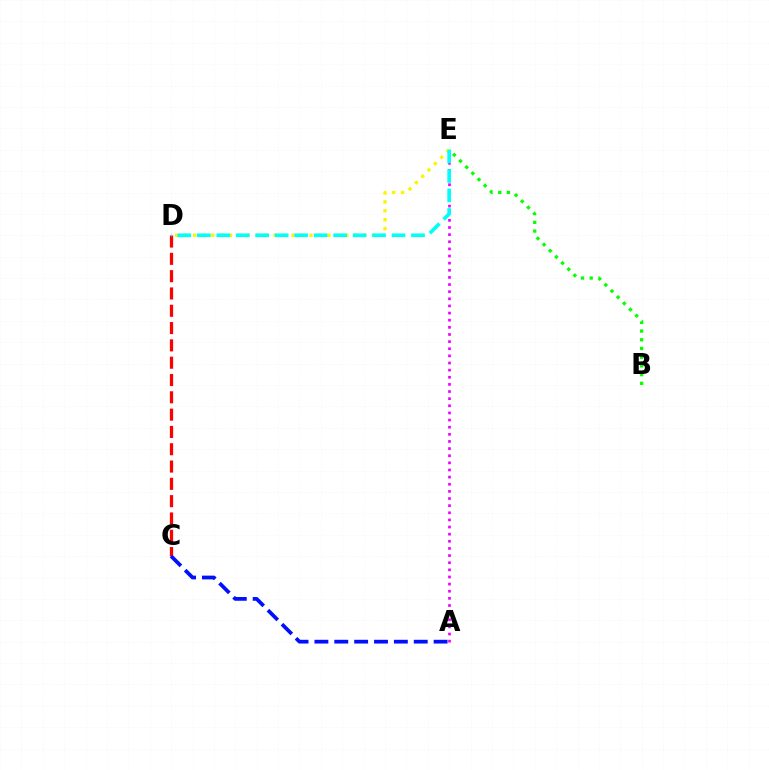{('A', 'E'): [{'color': '#ee00ff', 'line_style': 'dotted', 'thickness': 1.94}], ('D', 'E'): [{'color': '#fcf500', 'line_style': 'dotted', 'thickness': 2.43}, {'color': '#00fff6', 'line_style': 'dashed', 'thickness': 2.65}], ('C', 'D'): [{'color': '#ff0000', 'line_style': 'dashed', 'thickness': 2.35}], ('A', 'C'): [{'color': '#0010ff', 'line_style': 'dashed', 'thickness': 2.7}], ('B', 'E'): [{'color': '#08ff00', 'line_style': 'dotted', 'thickness': 2.37}]}